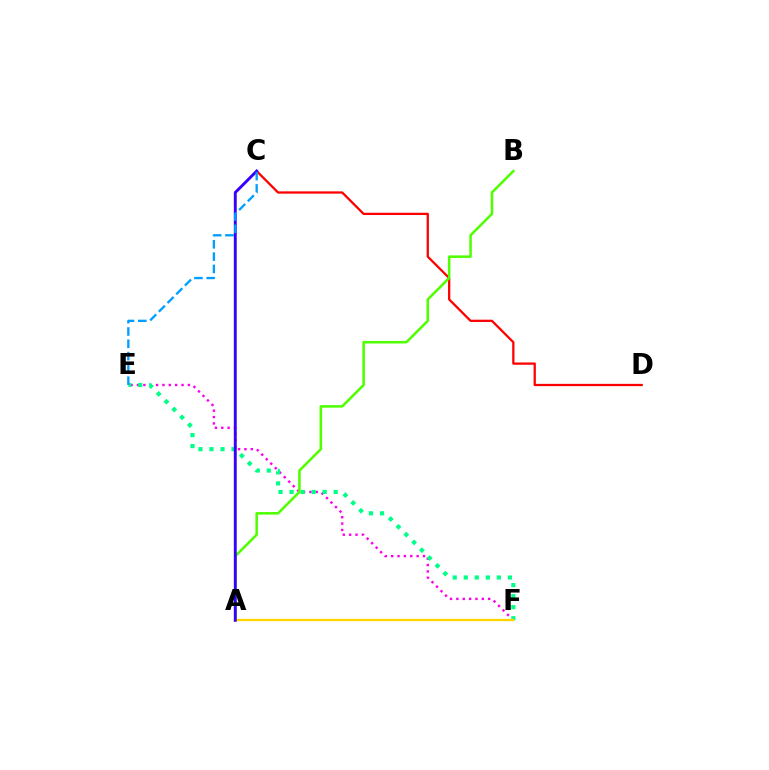{('E', 'F'): [{'color': '#ff00ed', 'line_style': 'dotted', 'thickness': 1.73}, {'color': '#00ff86', 'line_style': 'dotted', 'thickness': 3.0}], ('C', 'D'): [{'color': '#ff0000', 'line_style': 'solid', 'thickness': 1.64}], ('A', 'B'): [{'color': '#4fff00', 'line_style': 'solid', 'thickness': 1.83}], ('A', 'F'): [{'color': '#ffd500', 'line_style': 'solid', 'thickness': 1.68}], ('A', 'C'): [{'color': '#3700ff', 'line_style': 'solid', 'thickness': 2.09}], ('C', 'E'): [{'color': '#009eff', 'line_style': 'dashed', 'thickness': 1.67}]}